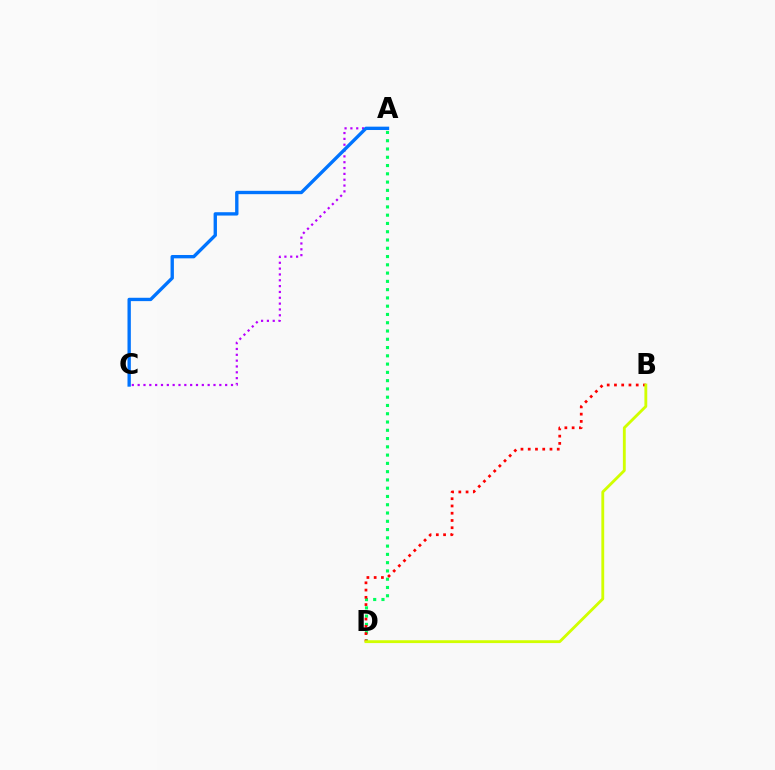{('A', 'C'): [{'color': '#b900ff', 'line_style': 'dotted', 'thickness': 1.59}, {'color': '#0074ff', 'line_style': 'solid', 'thickness': 2.41}], ('A', 'D'): [{'color': '#00ff5c', 'line_style': 'dotted', 'thickness': 2.25}], ('B', 'D'): [{'color': '#ff0000', 'line_style': 'dotted', 'thickness': 1.97}, {'color': '#d1ff00', 'line_style': 'solid', 'thickness': 2.04}]}